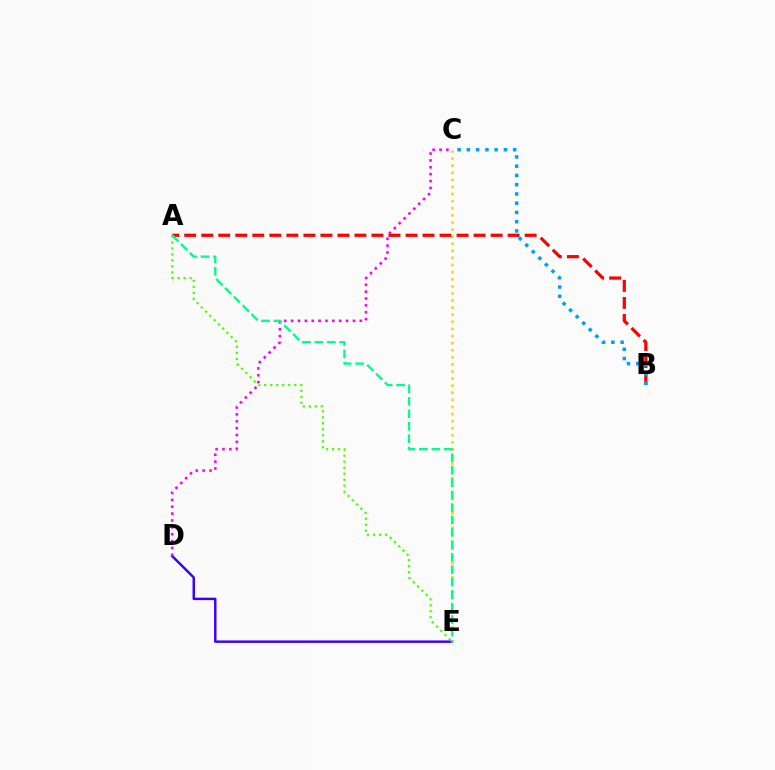{('D', 'E'): [{'color': '#3700ff', 'line_style': 'solid', 'thickness': 1.76}], ('A', 'B'): [{'color': '#ff0000', 'line_style': 'dashed', 'thickness': 2.31}], ('C', 'E'): [{'color': '#ffd500', 'line_style': 'dotted', 'thickness': 1.93}], ('C', 'D'): [{'color': '#ff00ed', 'line_style': 'dotted', 'thickness': 1.87}], ('A', 'E'): [{'color': '#4fff00', 'line_style': 'dotted', 'thickness': 1.63}, {'color': '#00ff86', 'line_style': 'dashed', 'thickness': 1.69}], ('B', 'C'): [{'color': '#009eff', 'line_style': 'dotted', 'thickness': 2.51}]}